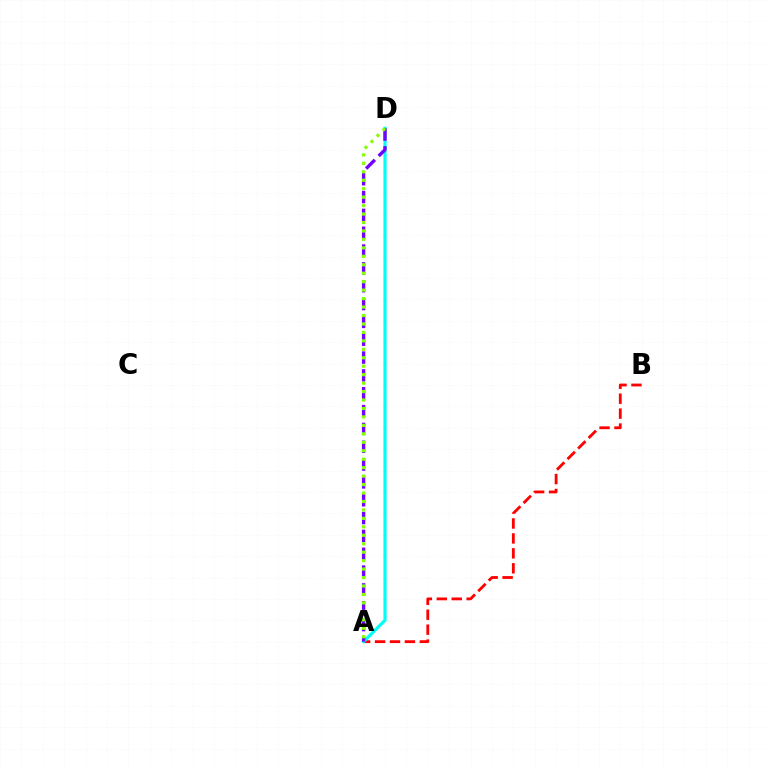{('A', 'B'): [{'color': '#ff0000', 'line_style': 'dashed', 'thickness': 2.03}], ('A', 'D'): [{'color': '#00fff6', 'line_style': 'solid', 'thickness': 2.3}, {'color': '#7200ff', 'line_style': 'dashed', 'thickness': 2.42}, {'color': '#84ff00', 'line_style': 'dotted', 'thickness': 2.3}]}